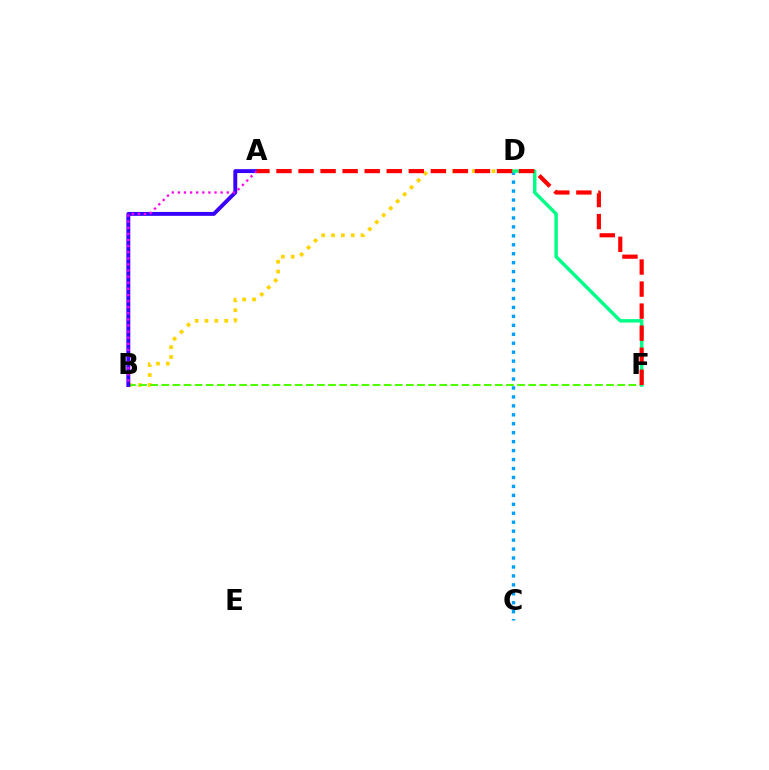{('B', 'D'): [{'color': '#ffd500', 'line_style': 'dotted', 'thickness': 2.67}], ('B', 'F'): [{'color': '#4fff00', 'line_style': 'dashed', 'thickness': 1.51}], ('C', 'D'): [{'color': '#009eff', 'line_style': 'dotted', 'thickness': 2.43}], ('A', 'B'): [{'color': '#3700ff', 'line_style': 'solid', 'thickness': 2.81}, {'color': '#ff00ed', 'line_style': 'dotted', 'thickness': 1.66}], ('D', 'F'): [{'color': '#00ff86', 'line_style': 'solid', 'thickness': 2.48}], ('A', 'F'): [{'color': '#ff0000', 'line_style': 'dashed', 'thickness': 3.0}]}